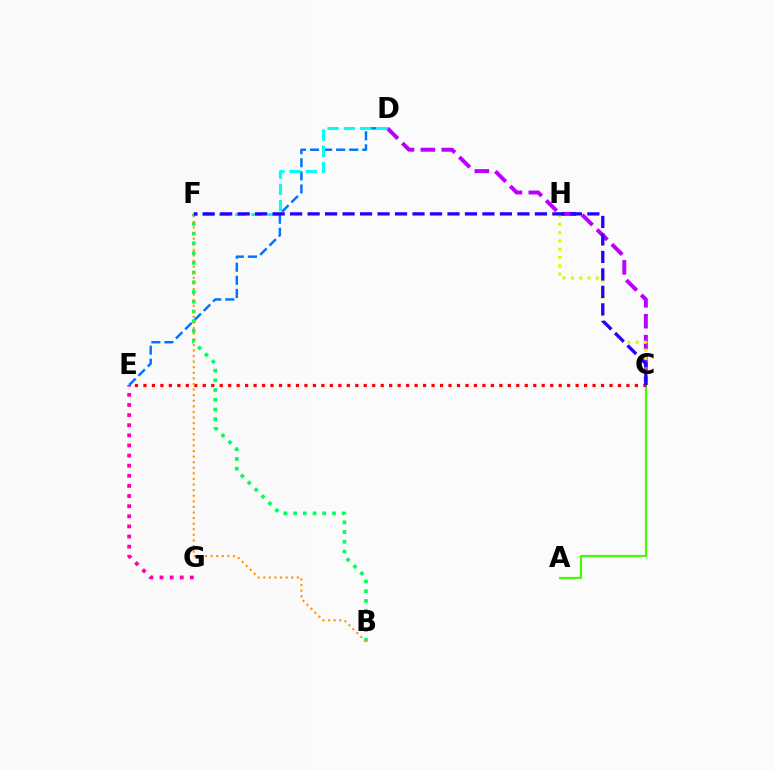{('D', 'E'): [{'color': '#0074ff', 'line_style': 'dashed', 'thickness': 1.78}], ('B', 'F'): [{'color': '#00ff5c', 'line_style': 'dotted', 'thickness': 2.64}, {'color': '#ff9400', 'line_style': 'dotted', 'thickness': 1.52}], ('C', 'D'): [{'color': '#b900ff', 'line_style': 'dashed', 'thickness': 2.84}], ('E', 'G'): [{'color': '#ff00ac', 'line_style': 'dotted', 'thickness': 2.75}], ('C', 'H'): [{'color': '#d1ff00', 'line_style': 'dotted', 'thickness': 2.26}], ('A', 'C'): [{'color': '#3dff00', 'line_style': 'solid', 'thickness': 1.56}], ('C', 'E'): [{'color': '#ff0000', 'line_style': 'dotted', 'thickness': 2.3}], ('D', 'F'): [{'color': '#00fff6', 'line_style': 'dashed', 'thickness': 2.2}], ('C', 'F'): [{'color': '#2500ff', 'line_style': 'dashed', 'thickness': 2.38}]}